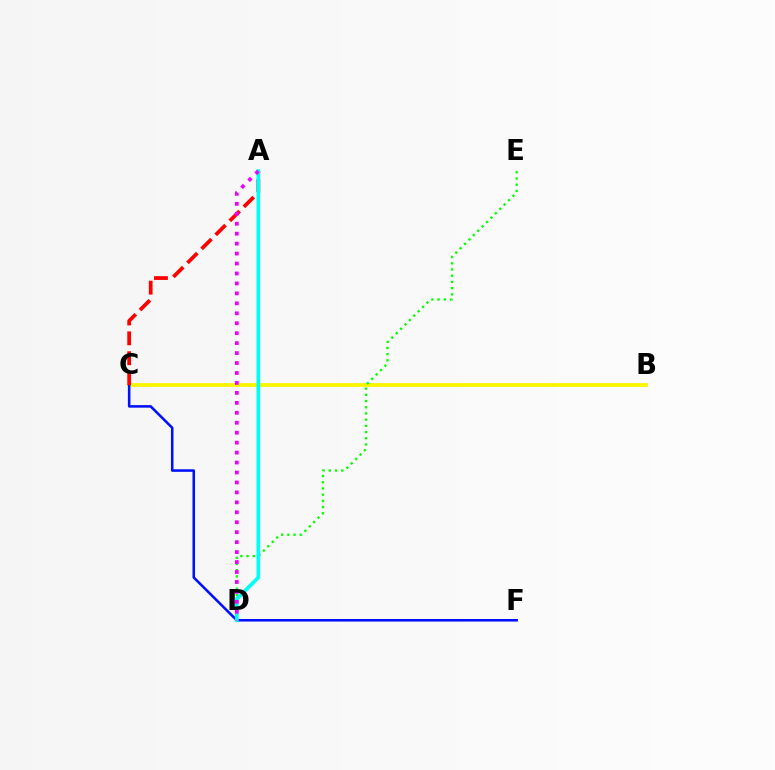{('B', 'C'): [{'color': '#fcf500', 'line_style': 'solid', 'thickness': 2.71}], ('D', 'E'): [{'color': '#08ff00', 'line_style': 'dotted', 'thickness': 1.69}], ('C', 'F'): [{'color': '#0010ff', 'line_style': 'solid', 'thickness': 1.84}], ('A', 'C'): [{'color': '#ff0000', 'line_style': 'dashed', 'thickness': 2.7}], ('A', 'D'): [{'color': '#00fff6', 'line_style': 'solid', 'thickness': 2.67}, {'color': '#ee00ff', 'line_style': 'dotted', 'thickness': 2.7}]}